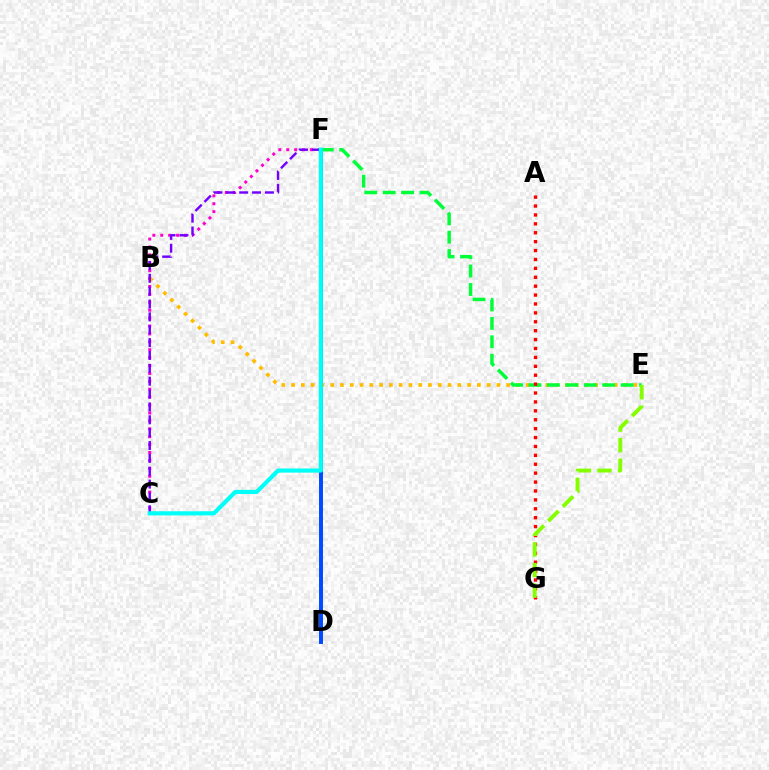{('C', 'F'): [{'color': '#ff00cf', 'line_style': 'dotted', 'thickness': 2.15}, {'color': '#7200ff', 'line_style': 'dashed', 'thickness': 1.75}, {'color': '#00fff6', 'line_style': 'solid', 'thickness': 2.99}], ('B', 'E'): [{'color': '#ffbd00', 'line_style': 'dotted', 'thickness': 2.66}], ('E', 'F'): [{'color': '#00ff39', 'line_style': 'dashed', 'thickness': 2.5}], ('D', 'F'): [{'color': '#004bff', 'line_style': 'solid', 'thickness': 2.85}], ('A', 'G'): [{'color': '#ff0000', 'line_style': 'dotted', 'thickness': 2.42}], ('E', 'G'): [{'color': '#84ff00', 'line_style': 'dashed', 'thickness': 2.8}]}